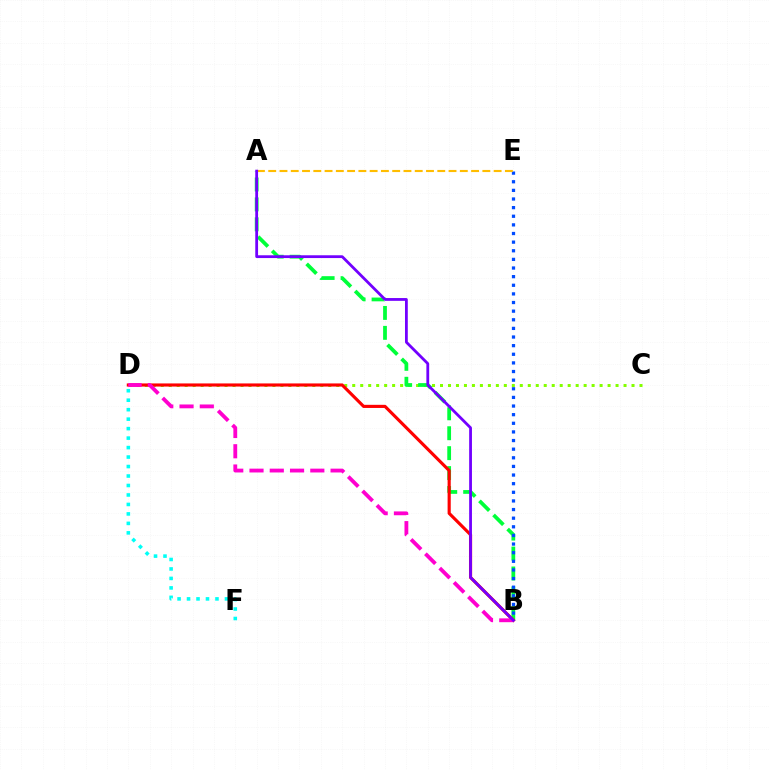{('C', 'D'): [{'color': '#84ff00', 'line_style': 'dotted', 'thickness': 2.17}], ('D', 'F'): [{'color': '#00fff6', 'line_style': 'dotted', 'thickness': 2.57}], ('A', 'B'): [{'color': '#00ff39', 'line_style': 'dashed', 'thickness': 2.71}, {'color': '#7200ff', 'line_style': 'solid', 'thickness': 2.01}], ('B', 'D'): [{'color': '#ff0000', 'line_style': 'solid', 'thickness': 2.26}, {'color': '#ff00cf', 'line_style': 'dashed', 'thickness': 2.75}], ('B', 'E'): [{'color': '#004bff', 'line_style': 'dotted', 'thickness': 2.34}], ('A', 'E'): [{'color': '#ffbd00', 'line_style': 'dashed', 'thickness': 1.53}]}